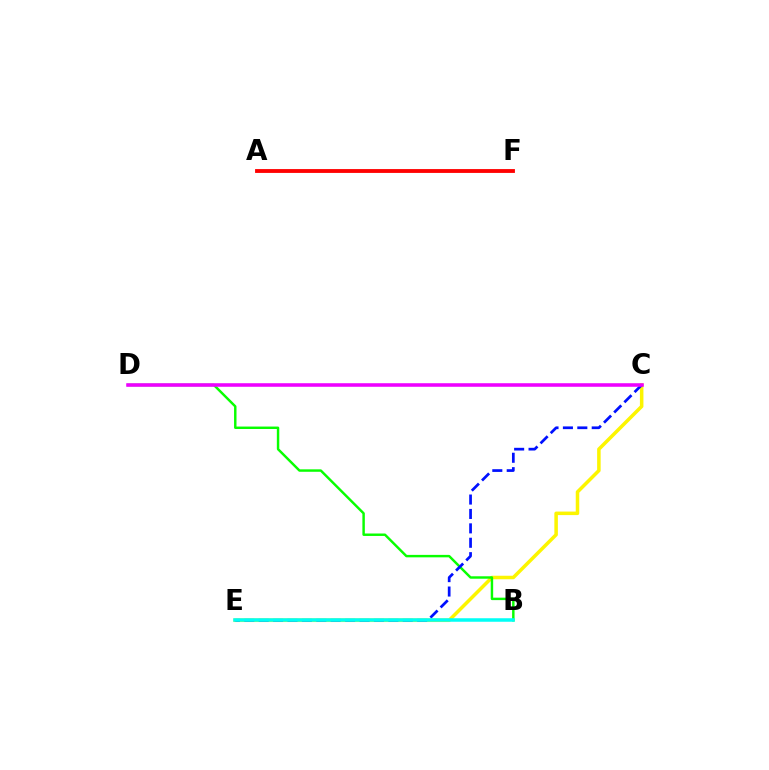{('C', 'E'): [{'color': '#fcf500', 'line_style': 'solid', 'thickness': 2.53}, {'color': '#0010ff', 'line_style': 'dashed', 'thickness': 1.96}], ('B', 'D'): [{'color': '#08ff00', 'line_style': 'solid', 'thickness': 1.76}], ('B', 'E'): [{'color': '#00fff6', 'line_style': 'solid', 'thickness': 2.53}], ('C', 'D'): [{'color': '#ee00ff', 'line_style': 'solid', 'thickness': 2.56}], ('A', 'F'): [{'color': '#ff0000', 'line_style': 'solid', 'thickness': 2.76}]}